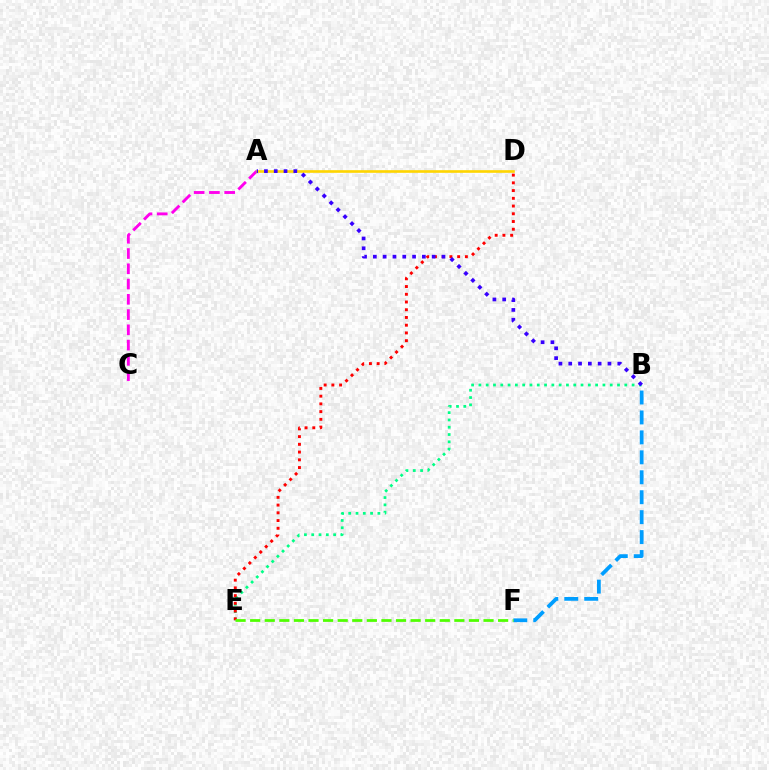{('A', 'C'): [{'color': '#ff00ed', 'line_style': 'dashed', 'thickness': 2.07}], ('B', 'E'): [{'color': '#00ff86', 'line_style': 'dotted', 'thickness': 1.98}], ('B', 'F'): [{'color': '#009eff', 'line_style': 'dashed', 'thickness': 2.71}], ('D', 'E'): [{'color': '#ff0000', 'line_style': 'dotted', 'thickness': 2.1}], ('E', 'F'): [{'color': '#4fff00', 'line_style': 'dashed', 'thickness': 1.98}], ('A', 'D'): [{'color': '#ffd500', 'line_style': 'solid', 'thickness': 1.9}], ('A', 'B'): [{'color': '#3700ff', 'line_style': 'dotted', 'thickness': 2.66}]}